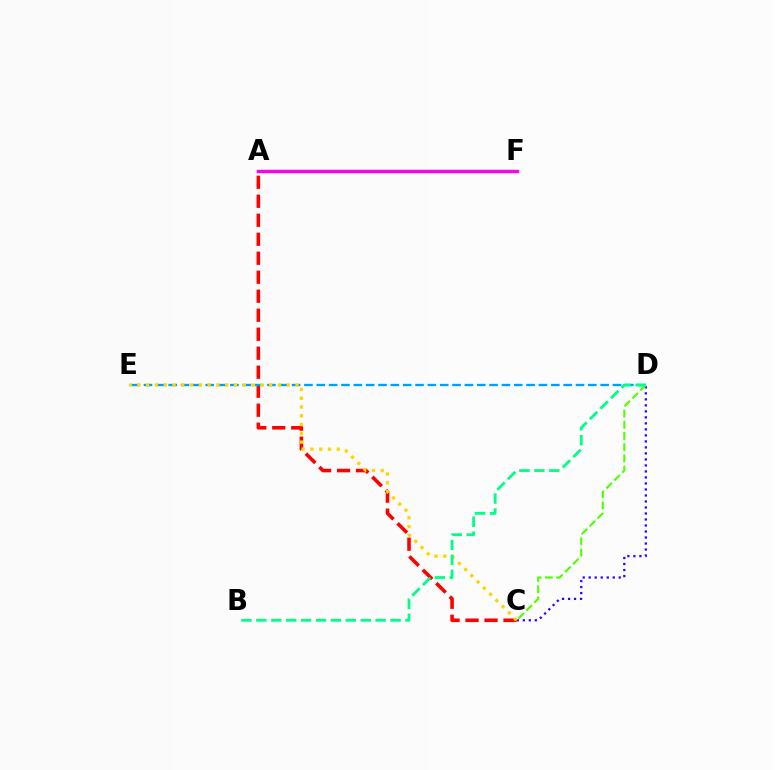{('A', 'C'): [{'color': '#ff0000', 'line_style': 'dashed', 'thickness': 2.58}], ('C', 'D'): [{'color': '#3700ff', 'line_style': 'dotted', 'thickness': 1.63}, {'color': '#4fff00', 'line_style': 'dashed', 'thickness': 1.52}], ('D', 'E'): [{'color': '#009eff', 'line_style': 'dashed', 'thickness': 1.68}], ('C', 'E'): [{'color': '#ffd500', 'line_style': 'dotted', 'thickness': 2.39}], ('A', 'F'): [{'color': '#ff00ed', 'line_style': 'solid', 'thickness': 2.44}], ('B', 'D'): [{'color': '#00ff86', 'line_style': 'dashed', 'thickness': 2.03}]}